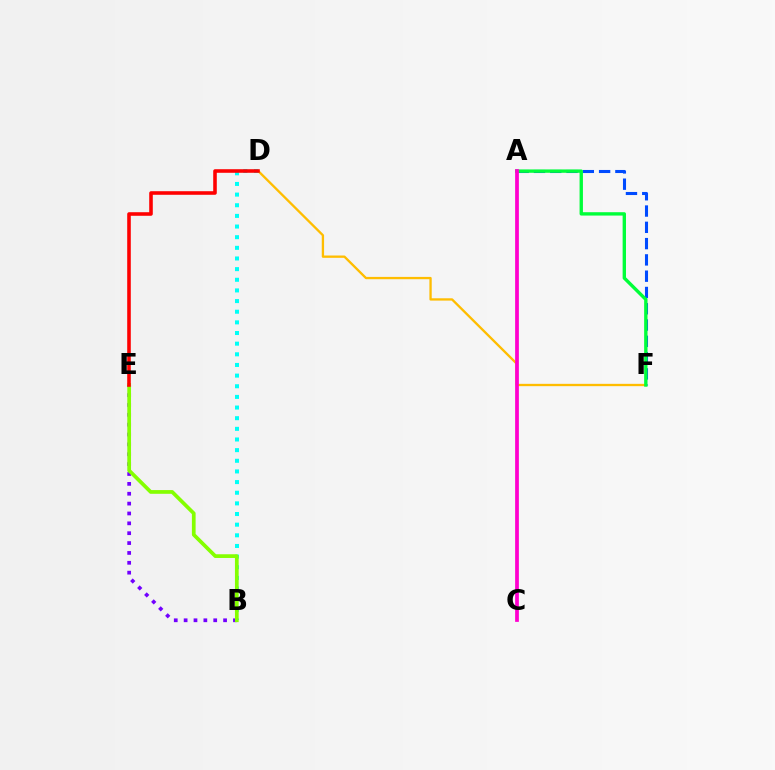{('B', 'E'): [{'color': '#7200ff', 'line_style': 'dotted', 'thickness': 2.68}, {'color': '#84ff00', 'line_style': 'solid', 'thickness': 2.67}], ('A', 'F'): [{'color': '#004bff', 'line_style': 'dashed', 'thickness': 2.21}, {'color': '#00ff39', 'line_style': 'solid', 'thickness': 2.42}], ('B', 'D'): [{'color': '#00fff6', 'line_style': 'dotted', 'thickness': 2.89}], ('D', 'F'): [{'color': '#ffbd00', 'line_style': 'solid', 'thickness': 1.67}], ('A', 'C'): [{'color': '#ff00cf', 'line_style': 'solid', 'thickness': 2.7}], ('D', 'E'): [{'color': '#ff0000', 'line_style': 'solid', 'thickness': 2.58}]}